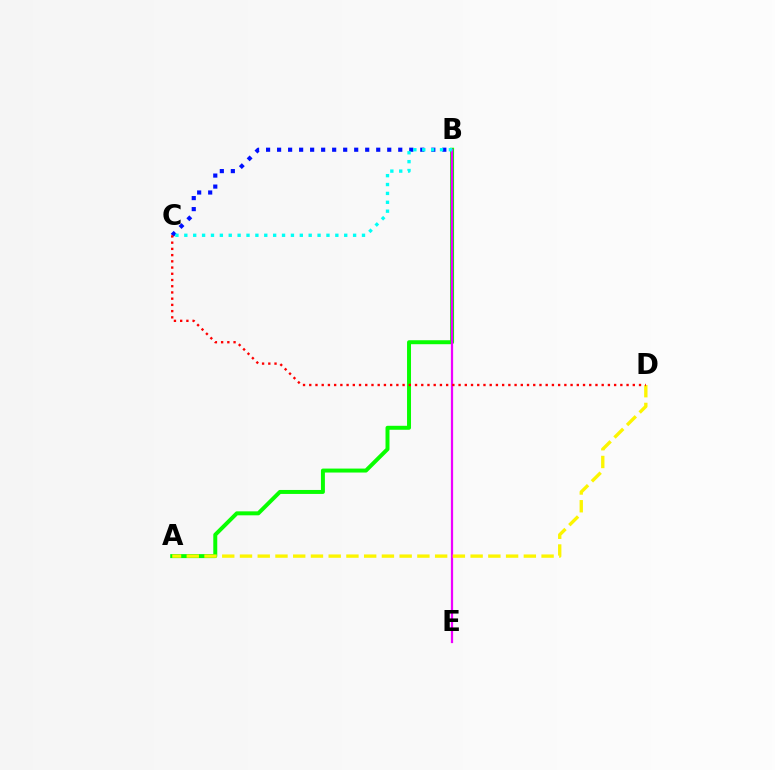{('A', 'B'): [{'color': '#08ff00', 'line_style': 'solid', 'thickness': 2.86}], ('B', 'C'): [{'color': '#0010ff', 'line_style': 'dotted', 'thickness': 2.99}, {'color': '#00fff6', 'line_style': 'dotted', 'thickness': 2.41}], ('B', 'E'): [{'color': '#ee00ff', 'line_style': 'solid', 'thickness': 1.61}], ('A', 'D'): [{'color': '#fcf500', 'line_style': 'dashed', 'thickness': 2.41}], ('C', 'D'): [{'color': '#ff0000', 'line_style': 'dotted', 'thickness': 1.69}]}